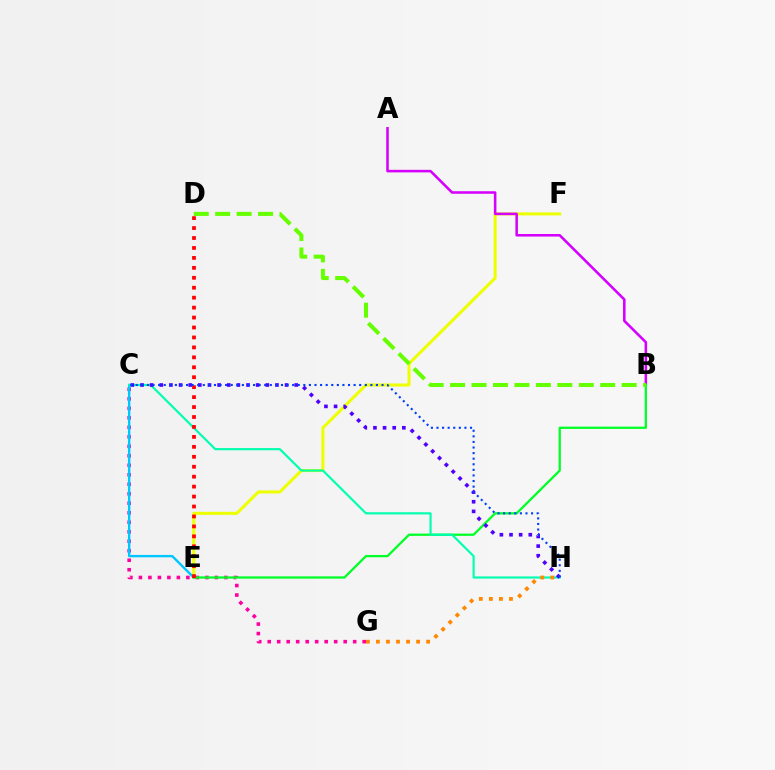{('C', 'G'): [{'color': '#ff00a0', 'line_style': 'dotted', 'thickness': 2.58}], ('E', 'F'): [{'color': '#eeff00', 'line_style': 'solid', 'thickness': 2.19}], ('C', 'E'): [{'color': '#00c7ff', 'line_style': 'solid', 'thickness': 1.71}], ('A', 'B'): [{'color': '#d600ff', 'line_style': 'solid', 'thickness': 1.84}], ('B', 'E'): [{'color': '#00ff27', 'line_style': 'solid', 'thickness': 1.64}], ('C', 'H'): [{'color': '#00ffaf', 'line_style': 'solid', 'thickness': 1.56}, {'color': '#4f00ff', 'line_style': 'dotted', 'thickness': 2.62}, {'color': '#003fff', 'line_style': 'dotted', 'thickness': 1.52}], ('D', 'E'): [{'color': '#ff0000', 'line_style': 'dotted', 'thickness': 2.7}], ('G', 'H'): [{'color': '#ff8800', 'line_style': 'dotted', 'thickness': 2.73}], ('B', 'D'): [{'color': '#66ff00', 'line_style': 'dashed', 'thickness': 2.91}]}